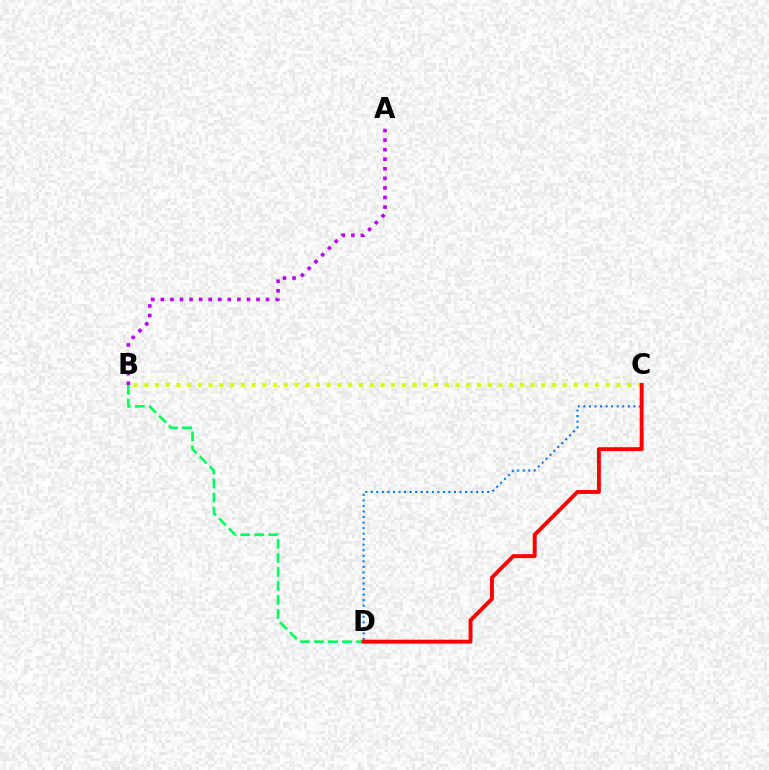{('B', 'D'): [{'color': '#00ff5c', 'line_style': 'dashed', 'thickness': 1.9}], ('C', 'D'): [{'color': '#0074ff', 'line_style': 'dotted', 'thickness': 1.51}, {'color': '#ff0000', 'line_style': 'solid', 'thickness': 2.81}], ('B', 'C'): [{'color': '#d1ff00', 'line_style': 'dotted', 'thickness': 2.92}], ('A', 'B'): [{'color': '#b900ff', 'line_style': 'dotted', 'thickness': 2.6}]}